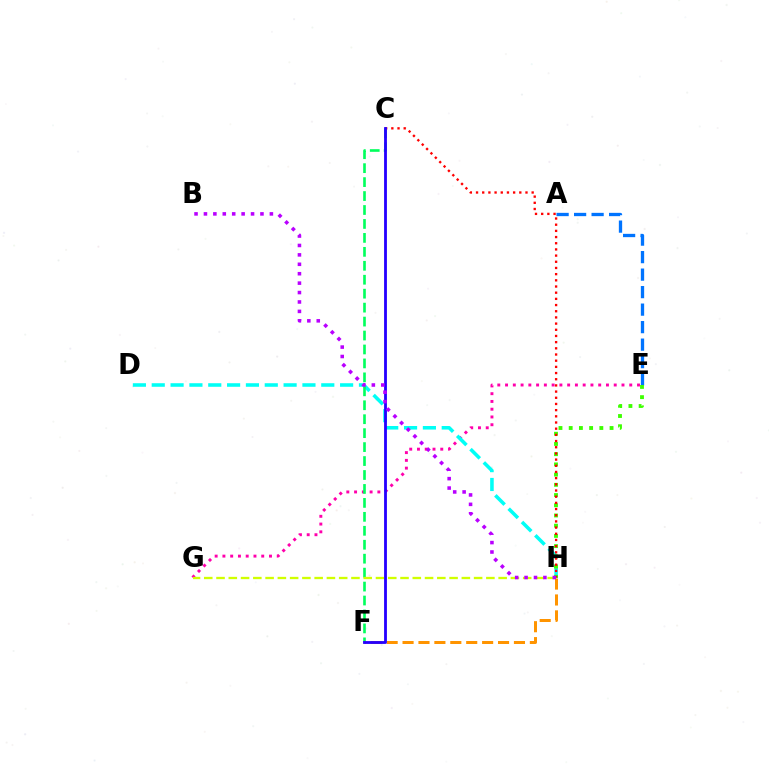{('E', 'G'): [{'color': '#ff00ac', 'line_style': 'dotted', 'thickness': 2.11}], ('A', 'E'): [{'color': '#0074ff', 'line_style': 'dashed', 'thickness': 2.38}], ('D', 'H'): [{'color': '#00fff6', 'line_style': 'dashed', 'thickness': 2.56}], ('E', 'H'): [{'color': '#3dff00', 'line_style': 'dotted', 'thickness': 2.78}], ('C', 'F'): [{'color': '#00ff5c', 'line_style': 'dashed', 'thickness': 1.89}, {'color': '#2500ff', 'line_style': 'solid', 'thickness': 2.03}], ('G', 'H'): [{'color': '#d1ff00', 'line_style': 'dashed', 'thickness': 1.67}], ('F', 'H'): [{'color': '#ff9400', 'line_style': 'dashed', 'thickness': 2.16}], ('C', 'H'): [{'color': '#ff0000', 'line_style': 'dotted', 'thickness': 1.68}], ('B', 'H'): [{'color': '#b900ff', 'line_style': 'dotted', 'thickness': 2.56}]}